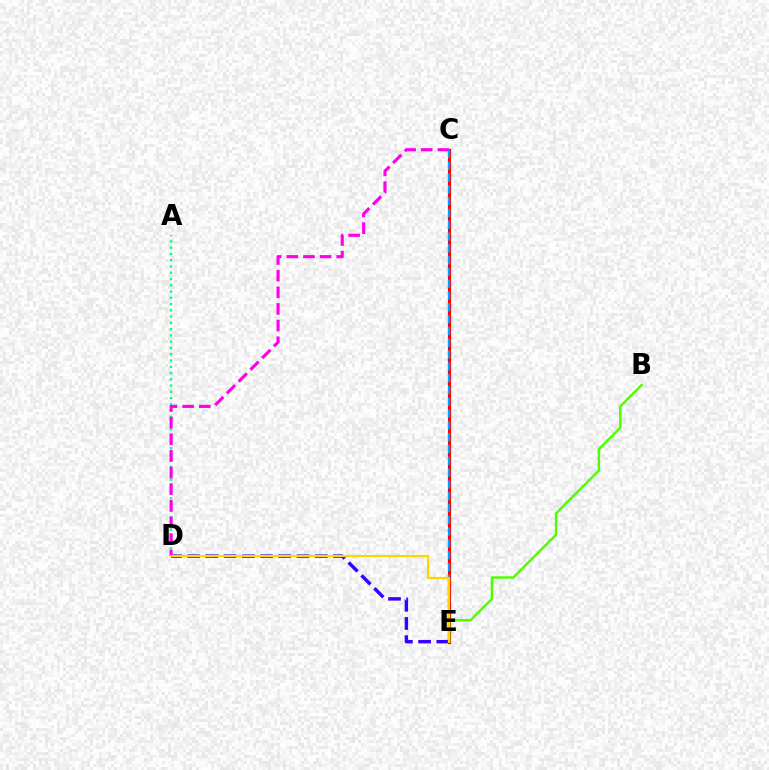{('A', 'D'): [{'color': '#00ff86', 'line_style': 'dotted', 'thickness': 1.7}], ('C', 'E'): [{'color': '#ff0000', 'line_style': 'solid', 'thickness': 2.26}, {'color': '#009eff', 'line_style': 'dashed', 'thickness': 1.6}], ('B', 'E'): [{'color': '#4fff00', 'line_style': 'solid', 'thickness': 1.77}], ('D', 'E'): [{'color': '#3700ff', 'line_style': 'dashed', 'thickness': 2.47}, {'color': '#ffd500', 'line_style': 'solid', 'thickness': 1.57}], ('C', 'D'): [{'color': '#ff00ed', 'line_style': 'dashed', 'thickness': 2.26}]}